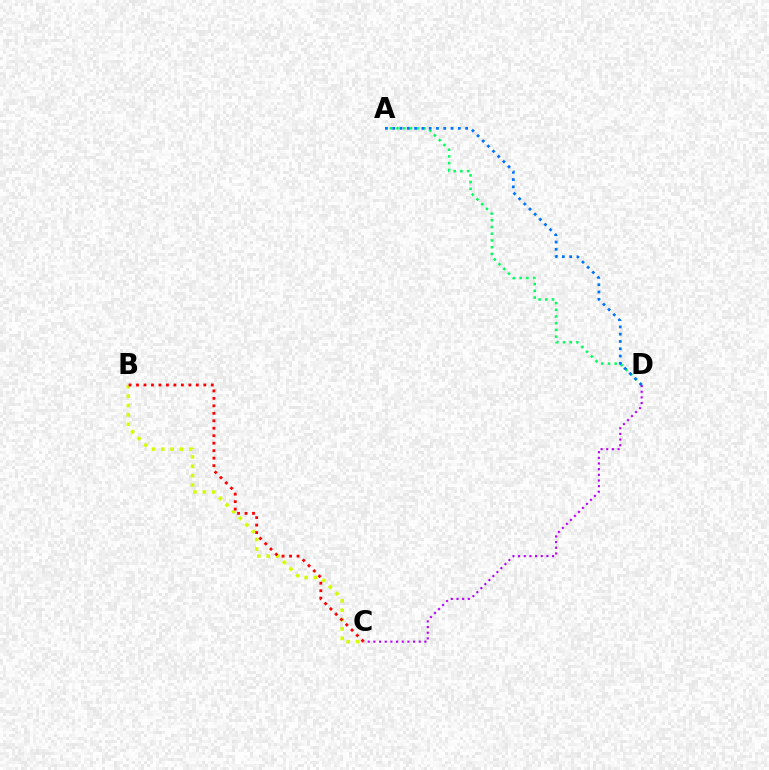{('A', 'D'): [{'color': '#00ff5c', 'line_style': 'dotted', 'thickness': 1.83}, {'color': '#0074ff', 'line_style': 'dotted', 'thickness': 1.98}], ('B', 'C'): [{'color': '#d1ff00', 'line_style': 'dotted', 'thickness': 2.54}, {'color': '#ff0000', 'line_style': 'dotted', 'thickness': 2.03}], ('C', 'D'): [{'color': '#b900ff', 'line_style': 'dotted', 'thickness': 1.54}]}